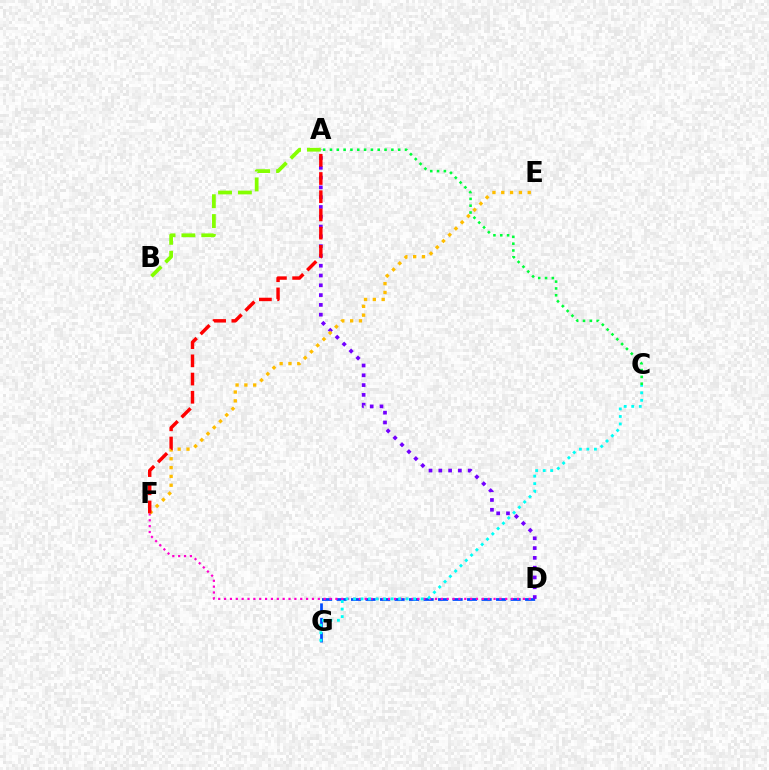{('A', 'C'): [{'color': '#00ff39', 'line_style': 'dotted', 'thickness': 1.85}], ('D', 'G'): [{'color': '#004bff', 'line_style': 'dashed', 'thickness': 1.97}], ('D', 'F'): [{'color': '#ff00cf', 'line_style': 'dotted', 'thickness': 1.59}], ('C', 'G'): [{'color': '#00fff6', 'line_style': 'dotted', 'thickness': 2.04}], ('A', 'D'): [{'color': '#7200ff', 'line_style': 'dotted', 'thickness': 2.66}], ('A', 'B'): [{'color': '#84ff00', 'line_style': 'dashed', 'thickness': 2.7}], ('E', 'F'): [{'color': '#ffbd00', 'line_style': 'dotted', 'thickness': 2.4}], ('A', 'F'): [{'color': '#ff0000', 'line_style': 'dashed', 'thickness': 2.47}]}